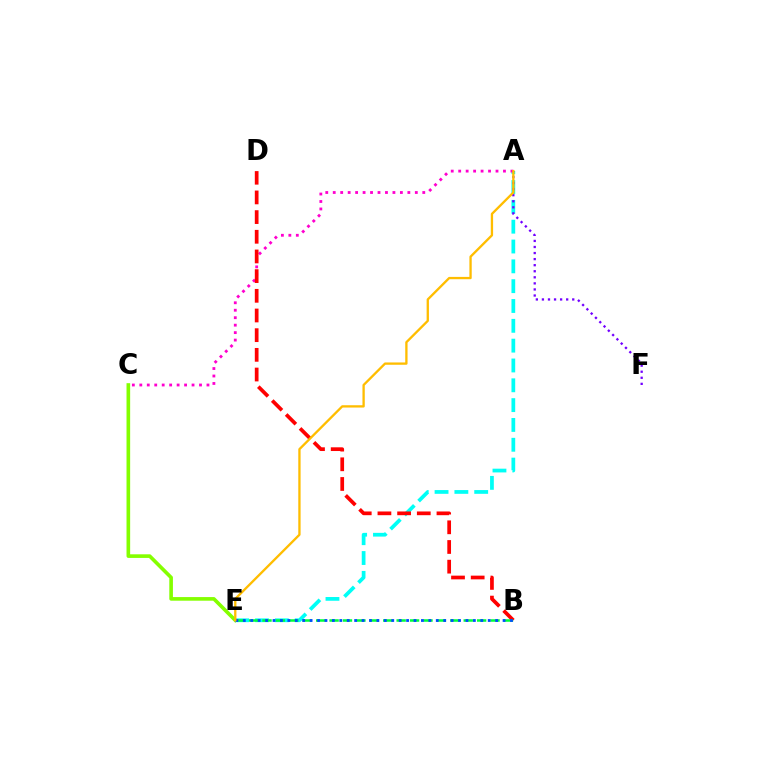{('C', 'E'): [{'color': '#84ff00', 'line_style': 'solid', 'thickness': 2.61}], ('A', 'E'): [{'color': '#00fff6', 'line_style': 'dashed', 'thickness': 2.69}, {'color': '#ffbd00', 'line_style': 'solid', 'thickness': 1.67}], ('A', 'C'): [{'color': '#ff00cf', 'line_style': 'dotted', 'thickness': 2.03}], ('B', 'D'): [{'color': '#ff0000', 'line_style': 'dashed', 'thickness': 2.67}], ('A', 'F'): [{'color': '#7200ff', 'line_style': 'dotted', 'thickness': 1.65}], ('B', 'E'): [{'color': '#00ff39', 'line_style': 'dashed', 'thickness': 1.82}, {'color': '#004bff', 'line_style': 'dotted', 'thickness': 2.02}]}